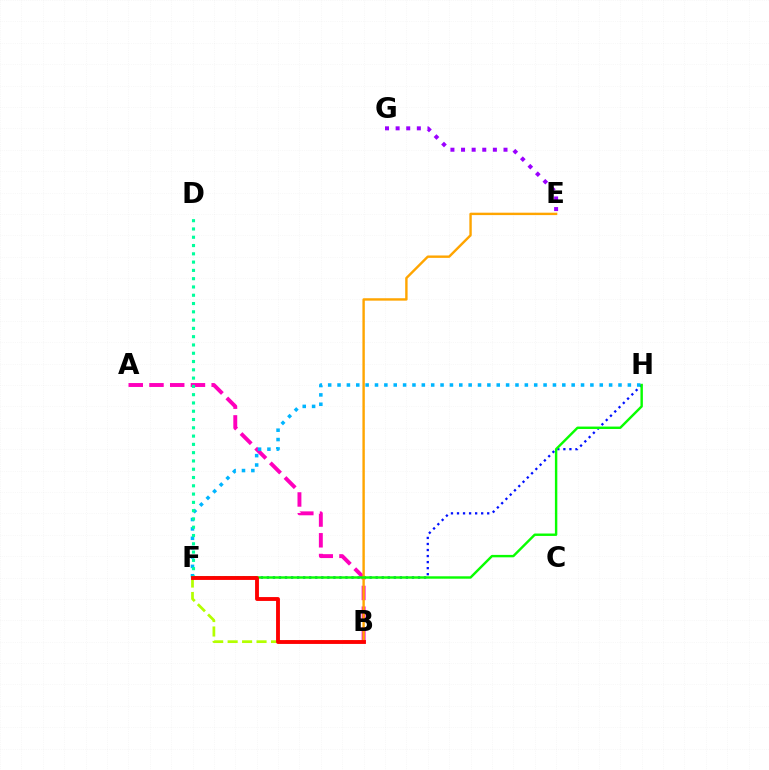{('A', 'B'): [{'color': '#ff00bd', 'line_style': 'dashed', 'thickness': 2.82}], ('F', 'H'): [{'color': '#0010ff', 'line_style': 'dotted', 'thickness': 1.64}, {'color': '#00b5ff', 'line_style': 'dotted', 'thickness': 2.54}, {'color': '#08ff00', 'line_style': 'solid', 'thickness': 1.74}], ('B', 'F'): [{'color': '#b3ff00', 'line_style': 'dashed', 'thickness': 1.96}, {'color': '#ff0000', 'line_style': 'solid', 'thickness': 2.78}], ('B', 'E'): [{'color': '#ffa500', 'line_style': 'solid', 'thickness': 1.73}], ('D', 'F'): [{'color': '#00ff9d', 'line_style': 'dotted', 'thickness': 2.25}], ('E', 'G'): [{'color': '#9b00ff', 'line_style': 'dotted', 'thickness': 2.88}]}